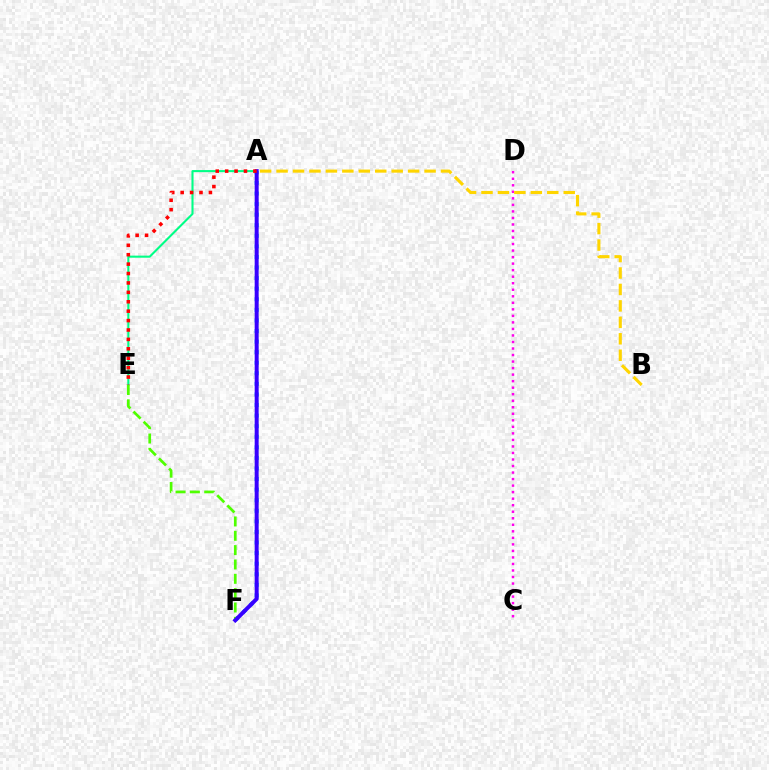{('A', 'F'): [{'color': '#009eff', 'line_style': 'dotted', 'thickness': 2.87}, {'color': '#3700ff', 'line_style': 'solid', 'thickness': 2.86}], ('A', 'E'): [{'color': '#00ff86', 'line_style': 'solid', 'thickness': 1.51}, {'color': '#ff0000', 'line_style': 'dotted', 'thickness': 2.56}], ('E', 'F'): [{'color': '#4fff00', 'line_style': 'dashed', 'thickness': 1.95}], ('C', 'D'): [{'color': '#ff00ed', 'line_style': 'dotted', 'thickness': 1.77}], ('A', 'B'): [{'color': '#ffd500', 'line_style': 'dashed', 'thickness': 2.23}]}